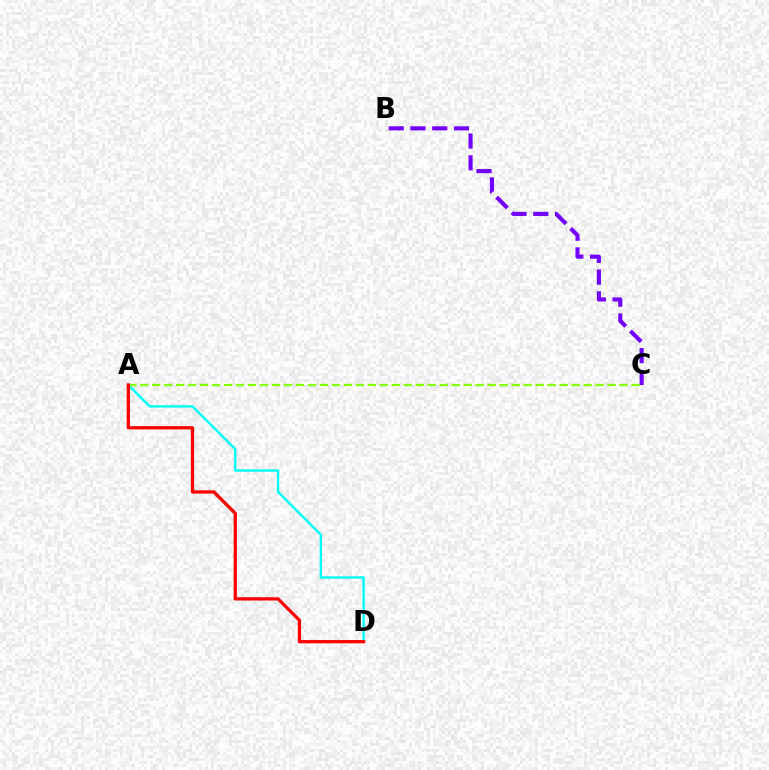{('A', 'D'): [{'color': '#00fff6', 'line_style': 'solid', 'thickness': 1.74}, {'color': '#ff0000', 'line_style': 'solid', 'thickness': 2.35}], ('A', 'C'): [{'color': '#84ff00', 'line_style': 'dashed', 'thickness': 1.63}], ('B', 'C'): [{'color': '#7200ff', 'line_style': 'dashed', 'thickness': 2.96}]}